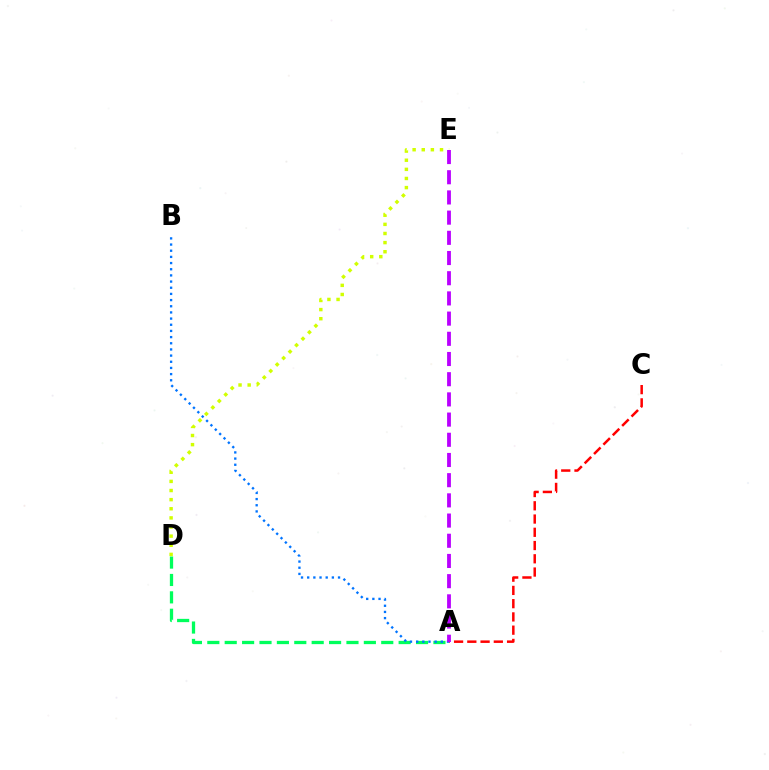{('A', 'D'): [{'color': '#00ff5c', 'line_style': 'dashed', 'thickness': 2.36}], ('D', 'E'): [{'color': '#d1ff00', 'line_style': 'dotted', 'thickness': 2.48}], ('A', 'C'): [{'color': '#ff0000', 'line_style': 'dashed', 'thickness': 1.8}], ('A', 'B'): [{'color': '#0074ff', 'line_style': 'dotted', 'thickness': 1.68}], ('A', 'E'): [{'color': '#b900ff', 'line_style': 'dashed', 'thickness': 2.74}]}